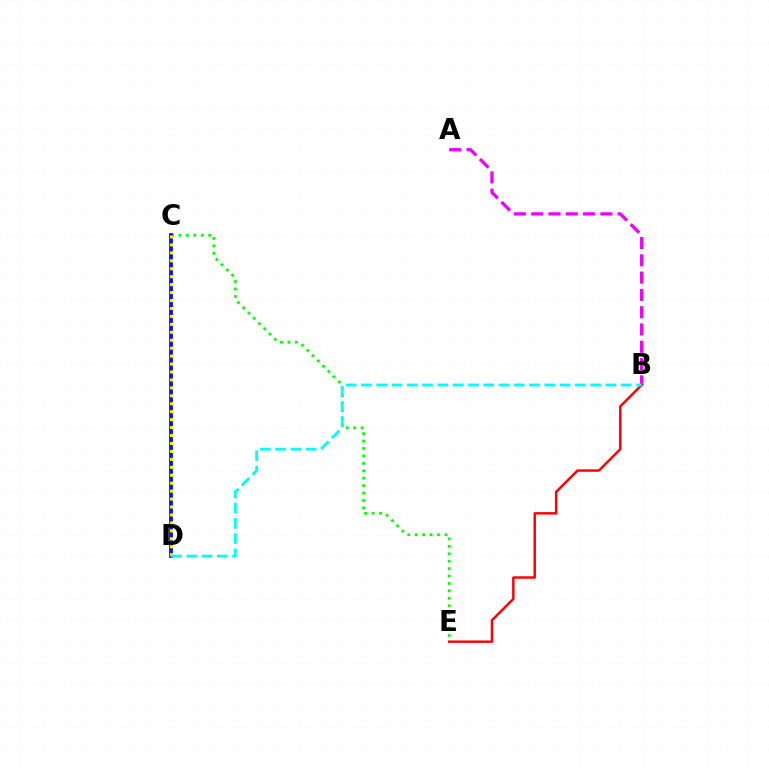{('C', 'E'): [{'color': '#08ff00', 'line_style': 'dotted', 'thickness': 2.02}], ('A', 'B'): [{'color': '#ee00ff', 'line_style': 'dashed', 'thickness': 2.35}], ('C', 'D'): [{'color': '#0010ff', 'line_style': 'solid', 'thickness': 2.71}, {'color': '#fcf500', 'line_style': 'dotted', 'thickness': 2.16}], ('B', 'E'): [{'color': '#ff0000', 'line_style': 'solid', 'thickness': 1.77}], ('B', 'D'): [{'color': '#00fff6', 'line_style': 'dashed', 'thickness': 2.08}]}